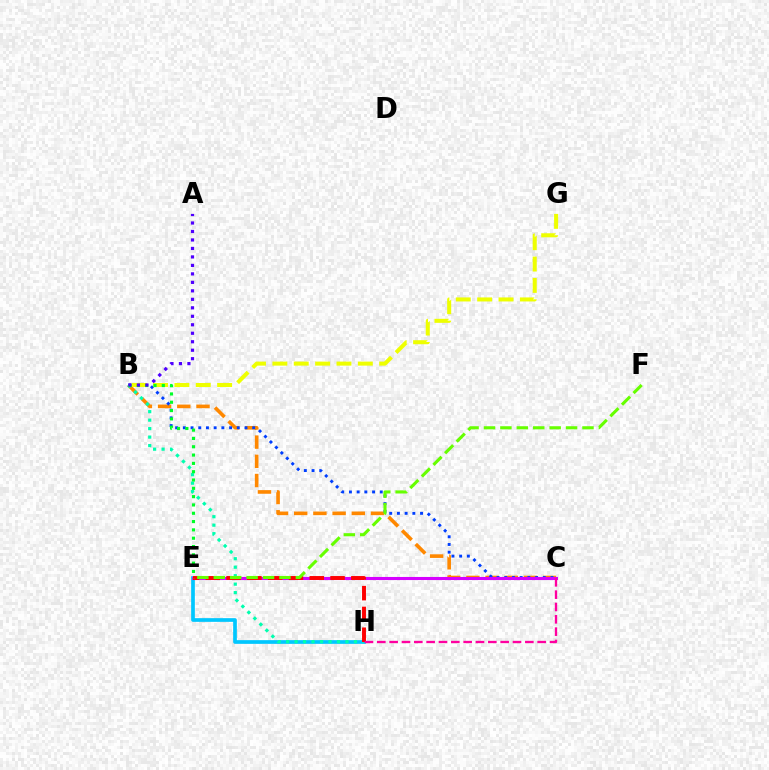{('B', 'C'): [{'color': '#ff8800', 'line_style': 'dashed', 'thickness': 2.61}, {'color': '#003fff', 'line_style': 'dotted', 'thickness': 2.09}], ('E', 'H'): [{'color': '#00c7ff', 'line_style': 'solid', 'thickness': 2.66}, {'color': '#ff0000', 'line_style': 'dashed', 'thickness': 2.83}], ('C', 'E'): [{'color': '#d600ff', 'line_style': 'solid', 'thickness': 2.21}], ('B', 'H'): [{'color': '#00ffaf', 'line_style': 'dotted', 'thickness': 2.3}], ('B', 'G'): [{'color': '#eeff00', 'line_style': 'dashed', 'thickness': 2.9}], ('B', 'E'): [{'color': '#00ff27', 'line_style': 'dotted', 'thickness': 2.26}], ('C', 'H'): [{'color': '#ff00a0', 'line_style': 'dashed', 'thickness': 1.68}], ('A', 'B'): [{'color': '#4f00ff', 'line_style': 'dotted', 'thickness': 2.3}], ('E', 'F'): [{'color': '#66ff00', 'line_style': 'dashed', 'thickness': 2.23}]}